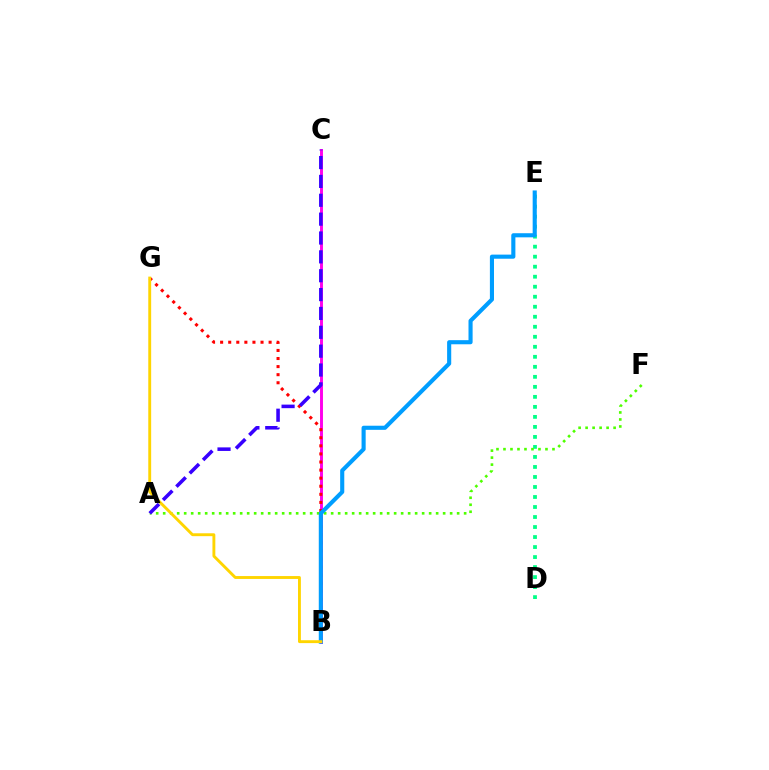{('B', 'C'): [{'color': '#ff00ed', 'line_style': 'solid', 'thickness': 2.11}], ('B', 'G'): [{'color': '#ff0000', 'line_style': 'dotted', 'thickness': 2.2}, {'color': '#ffd500', 'line_style': 'solid', 'thickness': 2.08}], ('D', 'E'): [{'color': '#00ff86', 'line_style': 'dotted', 'thickness': 2.72}], ('A', 'F'): [{'color': '#4fff00', 'line_style': 'dotted', 'thickness': 1.9}], ('B', 'E'): [{'color': '#009eff', 'line_style': 'solid', 'thickness': 2.96}], ('A', 'C'): [{'color': '#3700ff', 'line_style': 'dashed', 'thickness': 2.56}]}